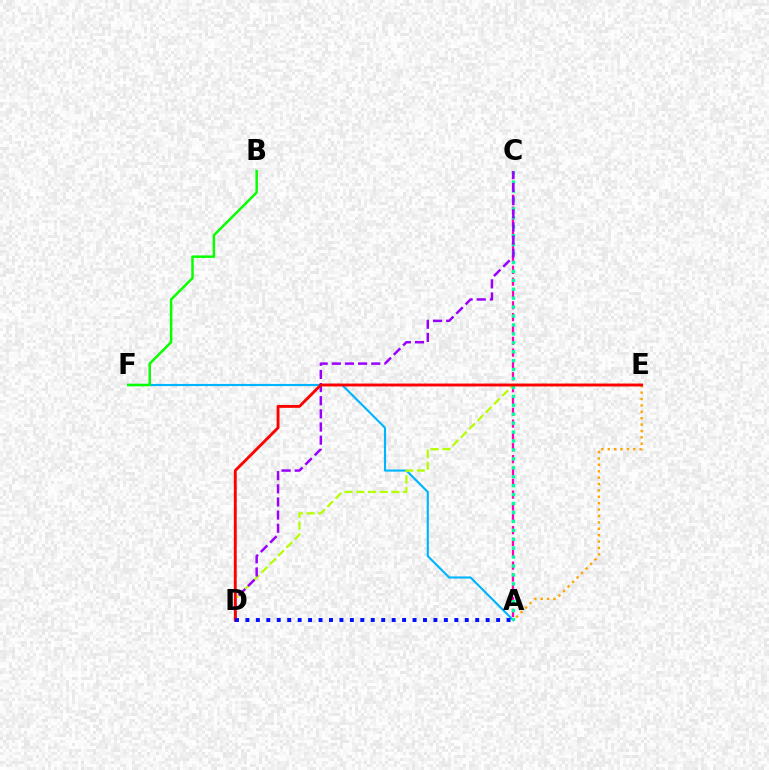{('A', 'F'): [{'color': '#00b5ff', 'line_style': 'solid', 'thickness': 1.55}], ('A', 'E'): [{'color': '#ffa500', 'line_style': 'dotted', 'thickness': 1.74}], ('A', 'C'): [{'color': '#ff00bd', 'line_style': 'dashed', 'thickness': 1.61}, {'color': '#00ff9d', 'line_style': 'dotted', 'thickness': 2.43}], ('D', 'E'): [{'color': '#b3ff00', 'line_style': 'dashed', 'thickness': 1.59}, {'color': '#ff0000', 'line_style': 'solid', 'thickness': 2.07}], ('C', 'D'): [{'color': '#9b00ff', 'line_style': 'dashed', 'thickness': 1.79}], ('B', 'F'): [{'color': '#08ff00', 'line_style': 'solid', 'thickness': 1.8}], ('A', 'D'): [{'color': '#0010ff', 'line_style': 'dotted', 'thickness': 2.84}]}